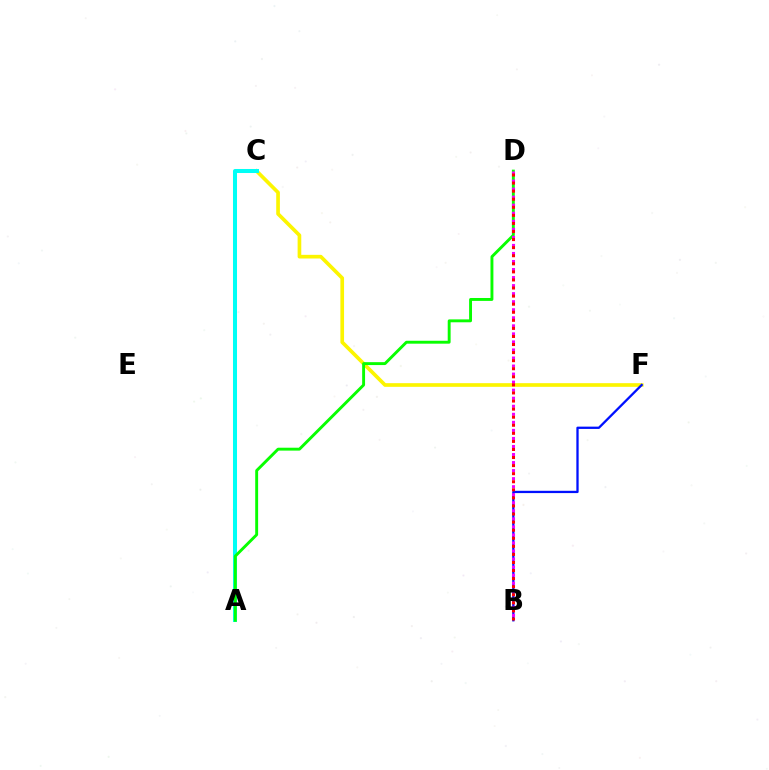{('C', 'F'): [{'color': '#fcf500', 'line_style': 'solid', 'thickness': 2.64}], ('A', 'C'): [{'color': '#00fff6', 'line_style': 'solid', 'thickness': 2.9}], ('A', 'D'): [{'color': '#08ff00', 'line_style': 'solid', 'thickness': 2.09}], ('B', 'F'): [{'color': '#0010ff', 'line_style': 'solid', 'thickness': 1.65}], ('B', 'D'): [{'color': '#ee00ff', 'line_style': 'dotted', 'thickness': 2.19}, {'color': '#ff0000', 'line_style': 'dotted', 'thickness': 2.19}]}